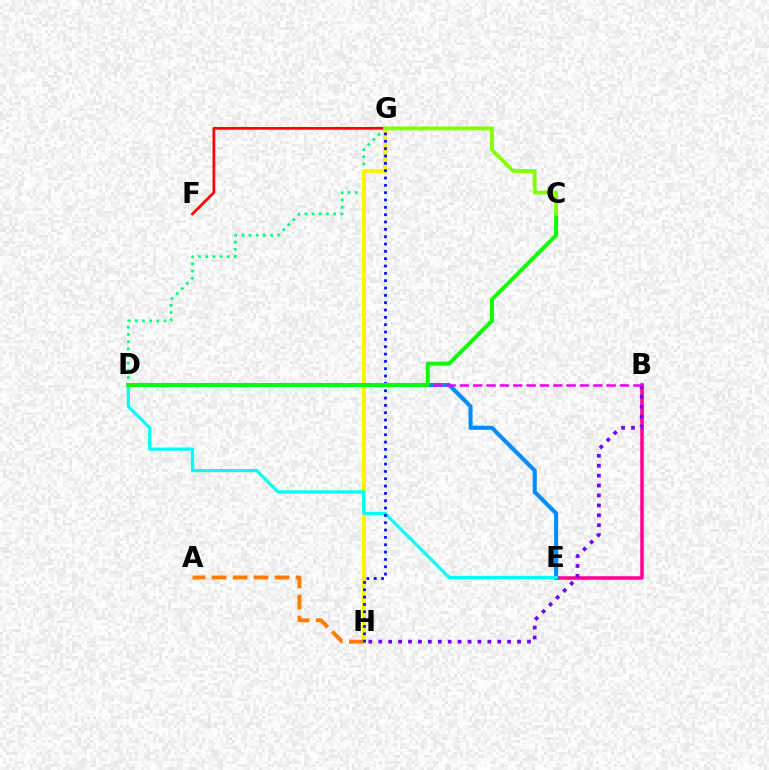{('D', 'G'): [{'color': '#00ff74', 'line_style': 'dotted', 'thickness': 1.95}], ('G', 'H'): [{'color': '#fcf500', 'line_style': 'solid', 'thickness': 2.91}, {'color': '#0010ff', 'line_style': 'dotted', 'thickness': 1.99}], ('B', 'E'): [{'color': '#ff0094', 'line_style': 'solid', 'thickness': 2.53}], ('D', 'E'): [{'color': '#008cff', 'line_style': 'solid', 'thickness': 2.92}, {'color': '#00fff6', 'line_style': 'solid', 'thickness': 2.29}], ('A', 'H'): [{'color': '#ff7c00', 'line_style': 'dashed', 'thickness': 2.85}], ('B', 'H'): [{'color': '#7200ff', 'line_style': 'dotted', 'thickness': 2.69}], ('F', 'G'): [{'color': '#ff0000', 'line_style': 'solid', 'thickness': 1.96}], ('B', 'D'): [{'color': '#ee00ff', 'line_style': 'dashed', 'thickness': 1.81}], ('C', 'D'): [{'color': '#08ff00', 'line_style': 'solid', 'thickness': 2.83}], ('C', 'G'): [{'color': '#84ff00', 'line_style': 'solid', 'thickness': 2.74}]}